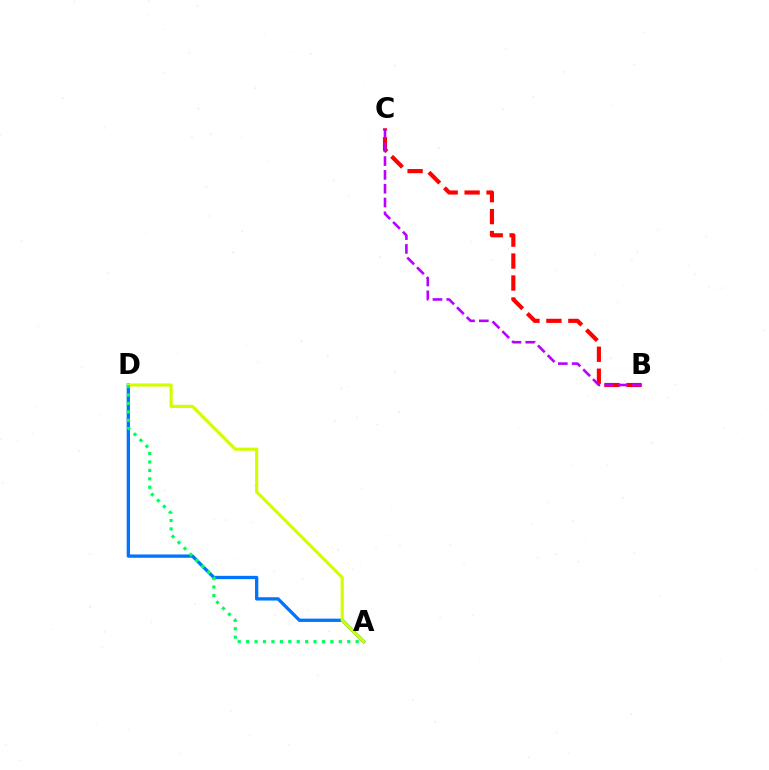{('B', 'C'): [{'color': '#ff0000', 'line_style': 'dashed', 'thickness': 2.98}, {'color': '#b900ff', 'line_style': 'dashed', 'thickness': 1.88}], ('A', 'D'): [{'color': '#0074ff', 'line_style': 'solid', 'thickness': 2.38}, {'color': '#d1ff00', 'line_style': 'solid', 'thickness': 2.28}, {'color': '#00ff5c', 'line_style': 'dotted', 'thickness': 2.29}]}